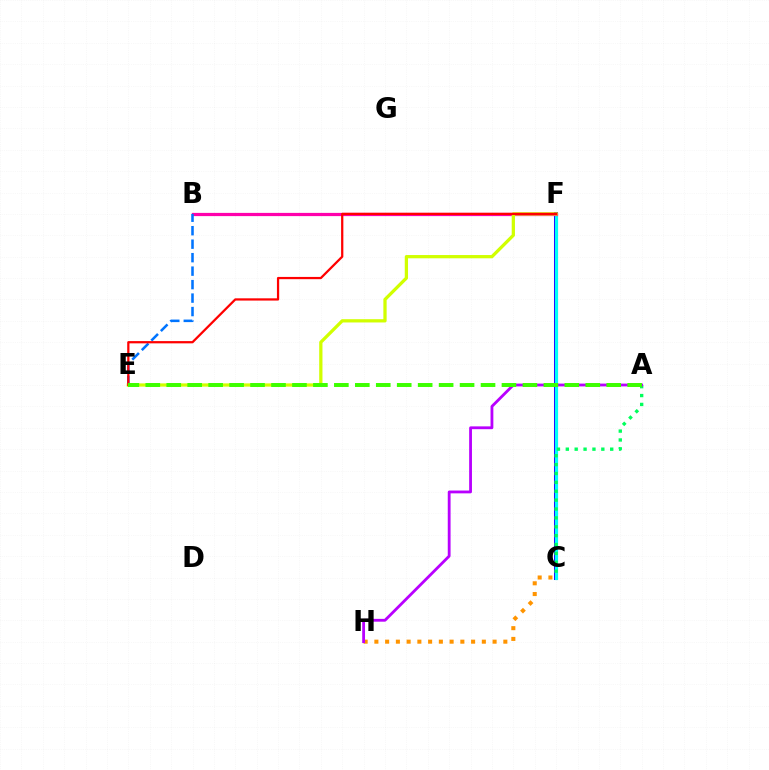{('C', 'F'): [{'color': '#2500ff', 'line_style': 'solid', 'thickness': 2.89}, {'color': '#00fff6', 'line_style': 'solid', 'thickness': 2.26}], ('C', 'H'): [{'color': '#ff9400', 'line_style': 'dotted', 'thickness': 2.92}], ('B', 'F'): [{'color': '#ff00ac', 'line_style': 'solid', 'thickness': 2.32}], ('A', 'C'): [{'color': '#00ff5c', 'line_style': 'dotted', 'thickness': 2.41}], ('B', 'E'): [{'color': '#0074ff', 'line_style': 'dashed', 'thickness': 1.83}], ('A', 'H'): [{'color': '#b900ff', 'line_style': 'solid', 'thickness': 2.03}], ('E', 'F'): [{'color': '#d1ff00', 'line_style': 'solid', 'thickness': 2.35}, {'color': '#ff0000', 'line_style': 'solid', 'thickness': 1.62}], ('A', 'E'): [{'color': '#3dff00', 'line_style': 'dashed', 'thickness': 2.85}]}